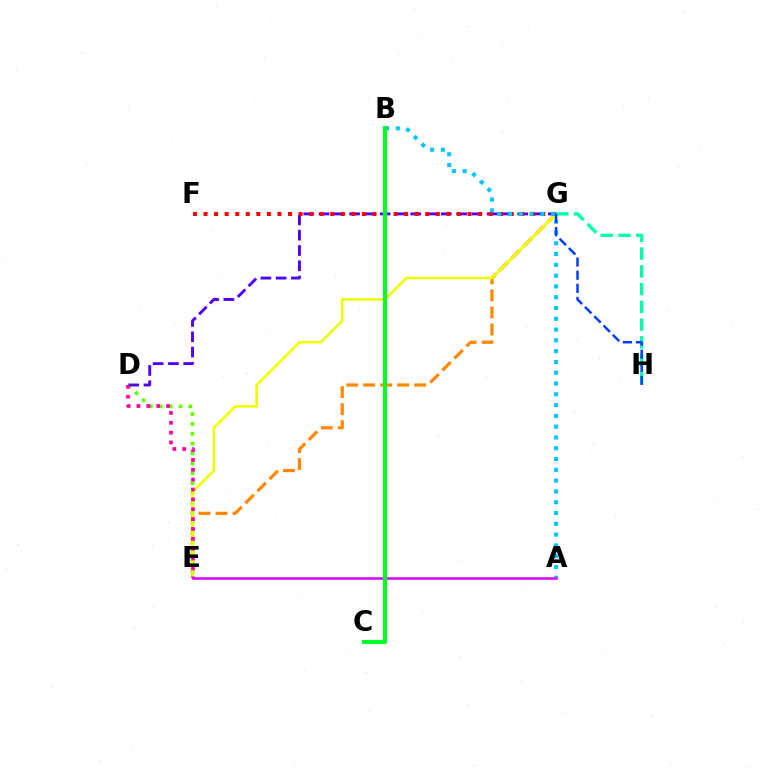{('E', 'G'): [{'color': '#ff8800', 'line_style': 'dashed', 'thickness': 2.31}, {'color': '#eeff00', 'line_style': 'solid', 'thickness': 1.86}], ('D', 'E'): [{'color': '#66ff00', 'line_style': 'dotted', 'thickness': 2.68}, {'color': '#ff00a0', 'line_style': 'dotted', 'thickness': 2.68}], ('D', 'G'): [{'color': '#4f00ff', 'line_style': 'dashed', 'thickness': 2.08}], ('G', 'H'): [{'color': '#00ffaf', 'line_style': 'dashed', 'thickness': 2.41}, {'color': '#003fff', 'line_style': 'dashed', 'thickness': 1.78}], ('F', 'G'): [{'color': '#ff0000', 'line_style': 'dotted', 'thickness': 2.87}], ('A', 'B'): [{'color': '#00c7ff', 'line_style': 'dotted', 'thickness': 2.93}], ('A', 'E'): [{'color': '#d600ff', 'line_style': 'solid', 'thickness': 1.85}], ('B', 'C'): [{'color': '#00ff27', 'line_style': 'solid', 'thickness': 2.97}]}